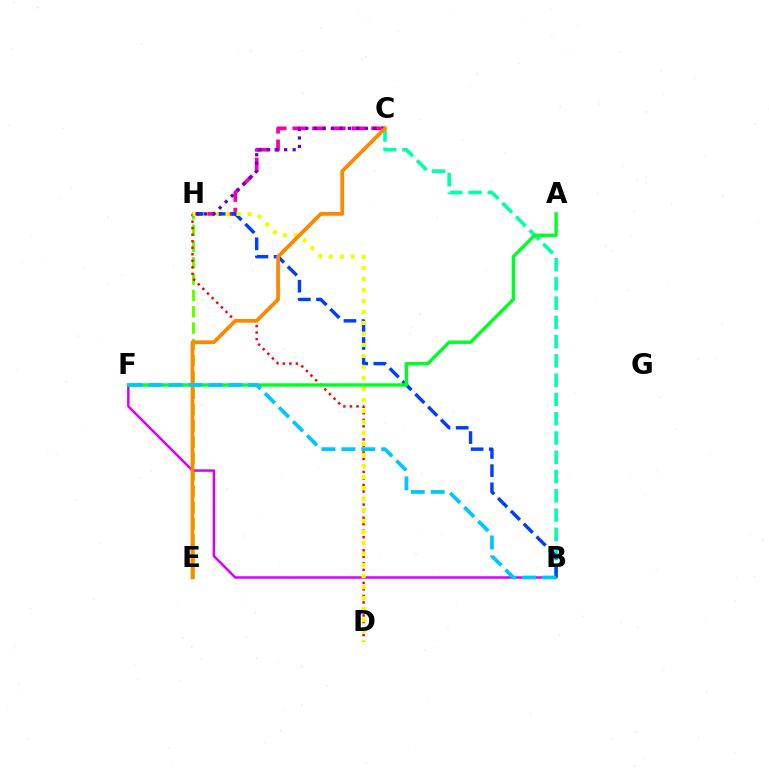{('E', 'H'): [{'color': '#66ff00', 'line_style': 'dashed', 'thickness': 2.22}], ('D', 'H'): [{'color': '#ff0000', 'line_style': 'dotted', 'thickness': 1.77}, {'color': '#eeff00', 'line_style': 'dotted', 'thickness': 2.99}], ('C', 'H'): [{'color': '#ff00a0', 'line_style': 'dashed', 'thickness': 2.68}, {'color': '#4f00ff', 'line_style': 'dotted', 'thickness': 2.31}], ('B', 'F'): [{'color': '#d600ff', 'line_style': 'solid', 'thickness': 1.79}, {'color': '#00c7ff', 'line_style': 'dashed', 'thickness': 2.71}], ('B', 'C'): [{'color': '#00ffaf', 'line_style': 'dashed', 'thickness': 2.62}], ('B', 'H'): [{'color': '#003fff', 'line_style': 'dashed', 'thickness': 2.47}], ('A', 'F'): [{'color': '#00ff27', 'line_style': 'solid', 'thickness': 2.45}], ('C', 'E'): [{'color': '#ff8800', 'line_style': 'solid', 'thickness': 2.7}]}